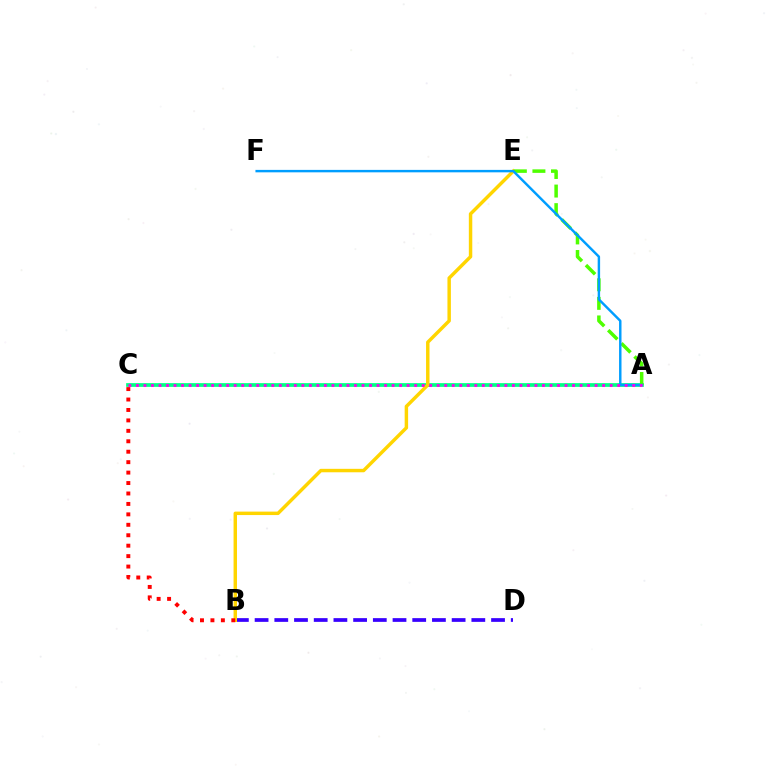{('B', 'D'): [{'color': '#3700ff', 'line_style': 'dashed', 'thickness': 2.68}], ('A', 'C'): [{'color': '#00ff86', 'line_style': 'solid', 'thickness': 2.68}, {'color': '#ff00ed', 'line_style': 'dotted', 'thickness': 2.04}], ('B', 'E'): [{'color': '#ffd500', 'line_style': 'solid', 'thickness': 2.48}], ('A', 'E'): [{'color': '#4fff00', 'line_style': 'dashed', 'thickness': 2.52}], ('B', 'C'): [{'color': '#ff0000', 'line_style': 'dotted', 'thickness': 2.84}], ('A', 'F'): [{'color': '#009eff', 'line_style': 'solid', 'thickness': 1.75}]}